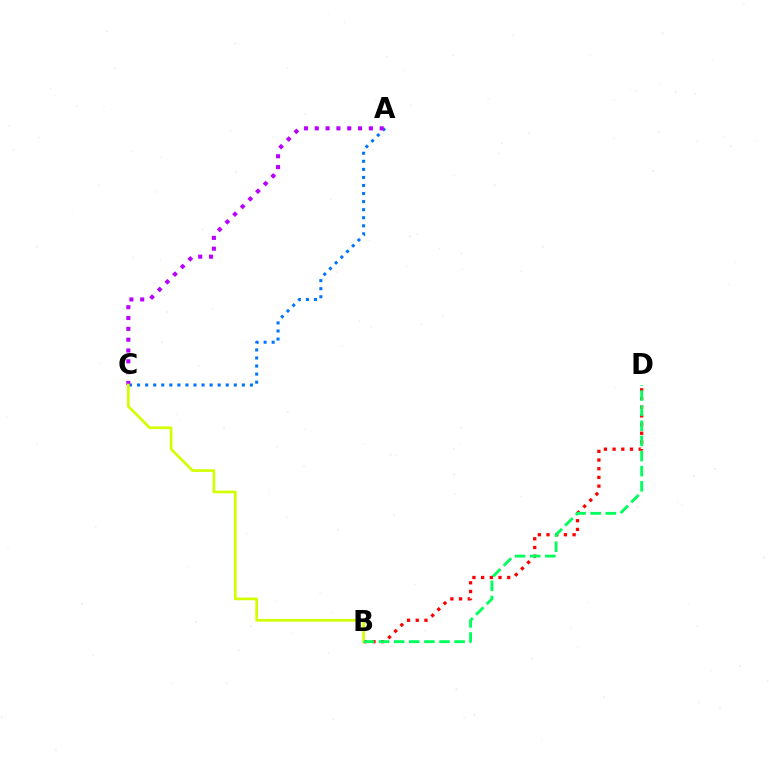{('A', 'C'): [{'color': '#0074ff', 'line_style': 'dotted', 'thickness': 2.19}, {'color': '#b900ff', 'line_style': 'dotted', 'thickness': 2.94}], ('B', 'D'): [{'color': '#ff0000', 'line_style': 'dotted', 'thickness': 2.36}, {'color': '#00ff5c', 'line_style': 'dashed', 'thickness': 2.05}], ('B', 'C'): [{'color': '#d1ff00', 'line_style': 'solid', 'thickness': 1.93}]}